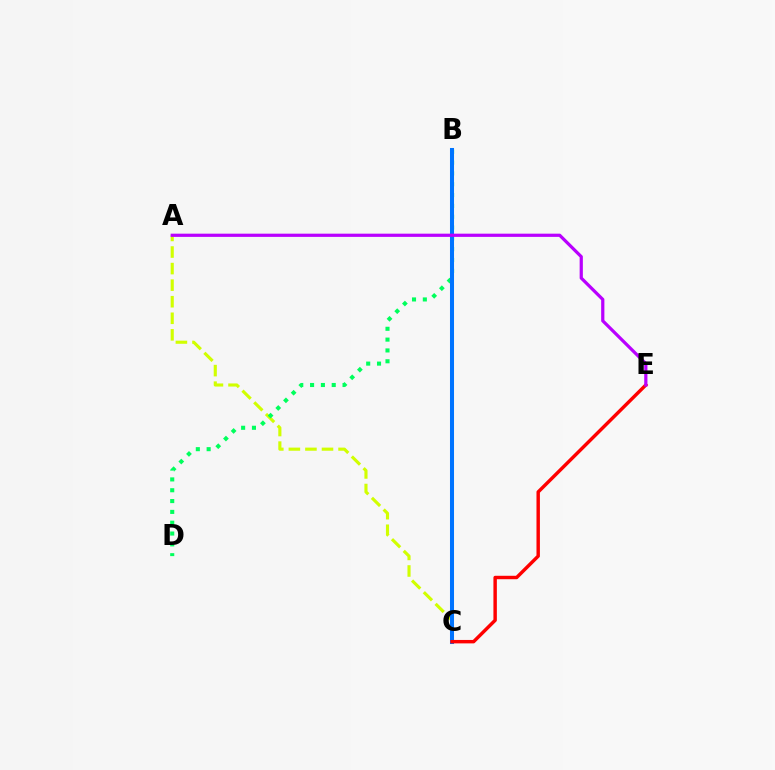{('A', 'C'): [{'color': '#d1ff00', 'line_style': 'dashed', 'thickness': 2.25}], ('B', 'D'): [{'color': '#00ff5c', 'line_style': 'dotted', 'thickness': 2.94}], ('B', 'C'): [{'color': '#0074ff', 'line_style': 'solid', 'thickness': 2.91}], ('C', 'E'): [{'color': '#ff0000', 'line_style': 'solid', 'thickness': 2.47}], ('A', 'E'): [{'color': '#b900ff', 'line_style': 'solid', 'thickness': 2.31}]}